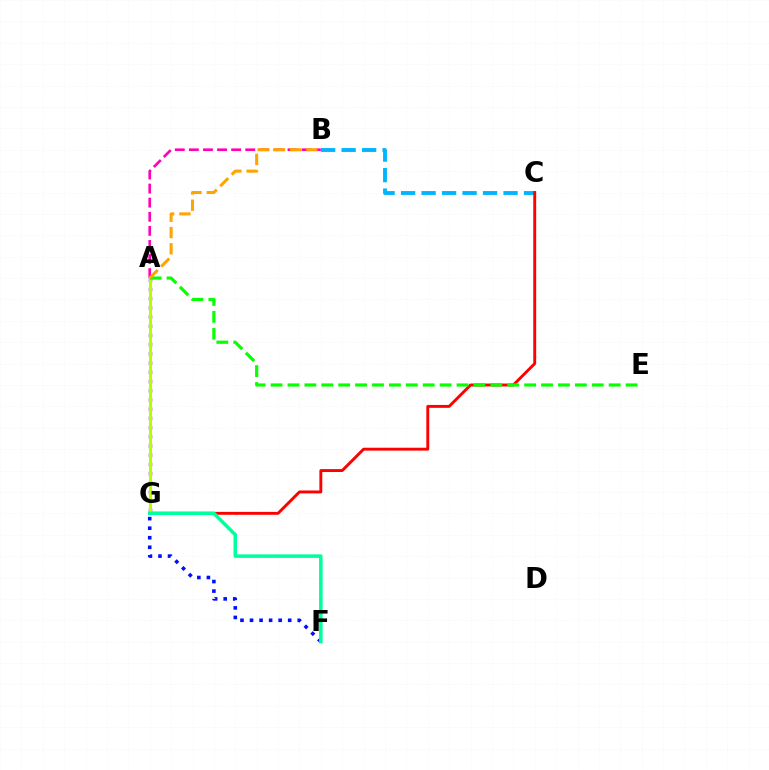{('B', 'C'): [{'color': '#00b5ff', 'line_style': 'dashed', 'thickness': 2.78}], ('A', 'B'): [{'color': '#ff00bd', 'line_style': 'dashed', 'thickness': 1.91}, {'color': '#ffa500', 'line_style': 'dashed', 'thickness': 2.21}], ('C', 'G'): [{'color': '#ff0000', 'line_style': 'solid', 'thickness': 2.09}], ('A', 'G'): [{'color': '#9b00ff', 'line_style': 'dotted', 'thickness': 2.5}, {'color': '#b3ff00', 'line_style': 'solid', 'thickness': 2.27}], ('A', 'E'): [{'color': '#08ff00', 'line_style': 'dashed', 'thickness': 2.3}], ('F', 'G'): [{'color': '#0010ff', 'line_style': 'dotted', 'thickness': 2.59}, {'color': '#00ff9d', 'line_style': 'solid', 'thickness': 2.54}]}